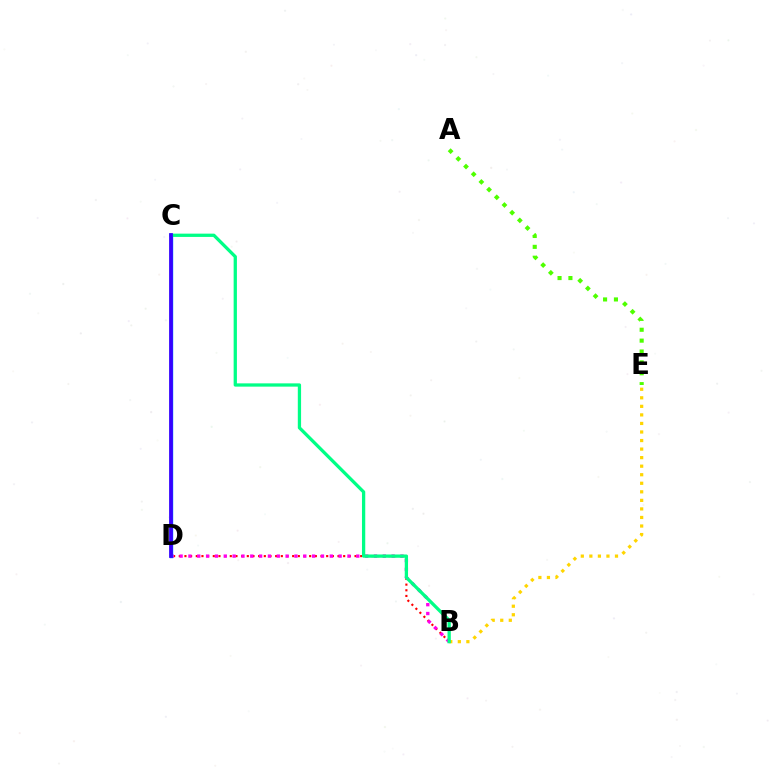{('A', 'E'): [{'color': '#4fff00', 'line_style': 'dotted', 'thickness': 2.96}], ('B', 'D'): [{'color': '#ff0000', 'line_style': 'dotted', 'thickness': 1.54}, {'color': '#ff00ed', 'line_style': 'dotted', 'thickness': 2.4}], ('B', 'E'): [{'color': '#ffd500', 'line_style': 'dotted', 'thickness': 2.32}], ('C', 'D'): [{'color': '#009eff', 'line_style': 'solid', 'thickness': 2.48}, {'color': '#3700ff', 'line_style': 'solid', 'thickness': 2.7}], ('B', 'C'): [{'color': '#00ff86', 'line_style': 'solid', 'thickness': 2.36}]}